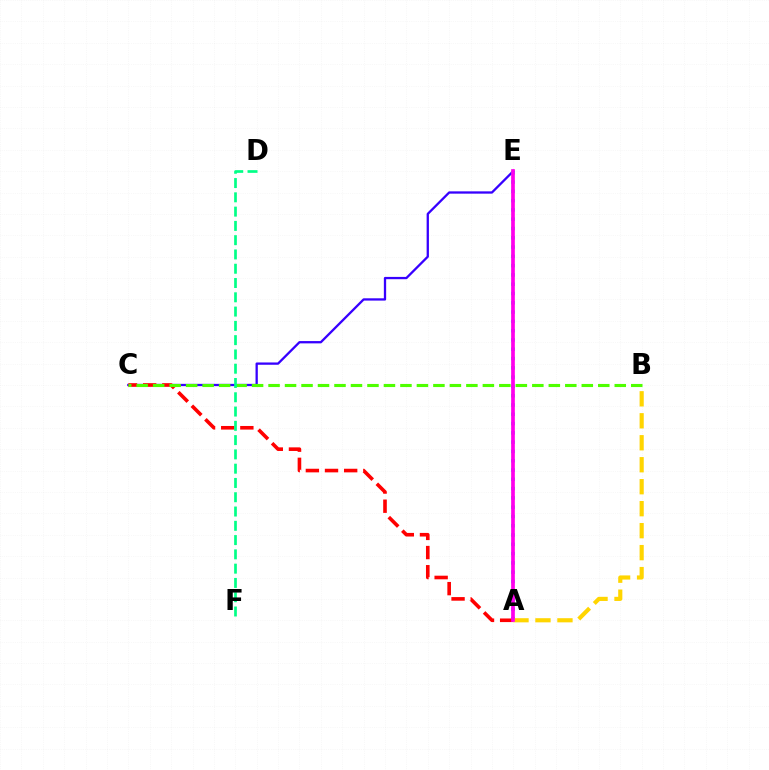{('C', 'E'): [{'color': '#3700ff', 'line_style': 'solid', 'thickness': 1.65}], ('A', 'E'): [{'color': '#009eff', 'line_style': 'dotted', 'thickness': 2.52}, {'color': '#ff00ed', 'line_style': 'solid', 'thickness': 2.66}], ('A', 'C'): [{'color': '#ff0000', 'line_style': 'dashed', 'thickness': 2.6}], ('B', 'C'): [{'color': '#4fff00', 'line_style': 'dashed', 'thickness': 2.24}], ('A', 'B'): [{'color': '#ffd500', 'line_style': 'dashed', 'thickness': 2.99}], ('D', 'F'): [{'color': '#00ff86', 'line_style': 'dashed', 'thickness': 1.94}]}